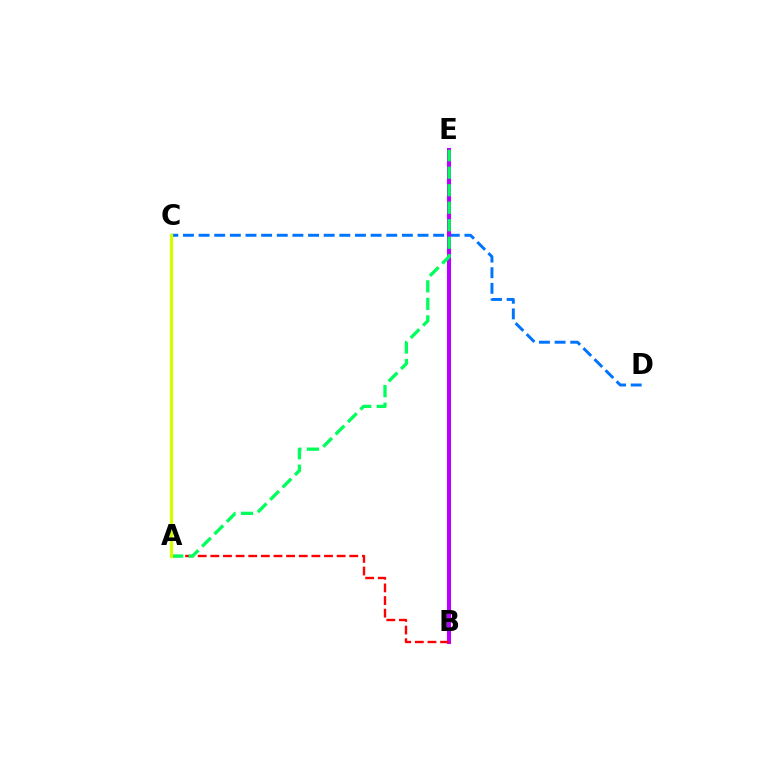{('C', 'D'): [{'color': '#0074ff', 'line_style': 'dashed', 'thickness': 2.12}], ('B', 'E'): [{'color': '#b900ff', 'line_style': 'solid', 'thickness': 2.94}], ('A', 'B'): [{'color': '#ff0000', 'line_style': 'dashed', 'thickness': 1.72}], ('A', 'E'): [{'color': '#00ff5c', 'line_style': 'dashed', 'thickness': 2.38}], ('A', 'C'): [{'color': '#d1ff00', 'line_style': 'solid', 'thickness': 2.35}]}